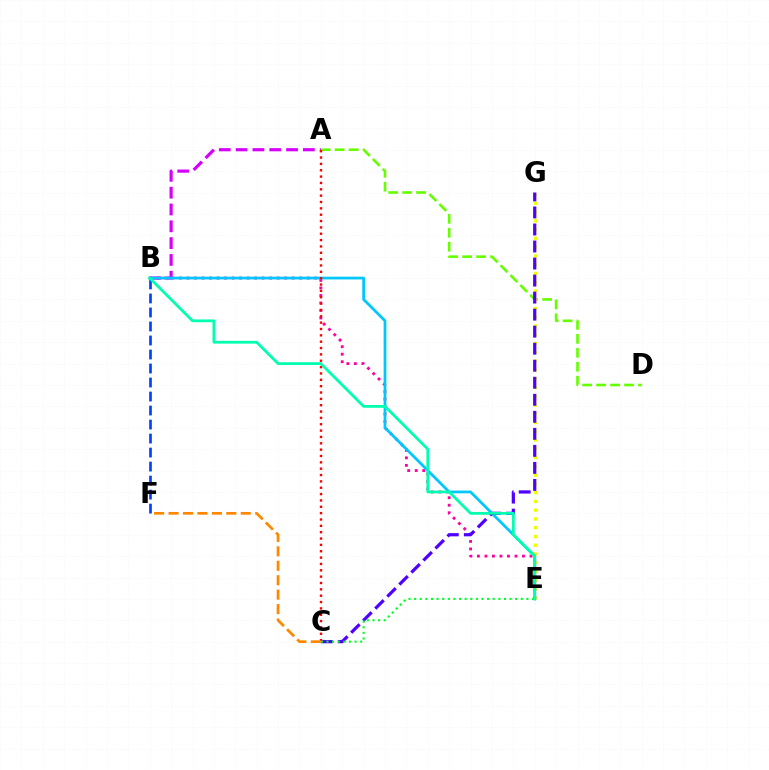{('A', 'D'): [{'color': '#66ff00', 'line_style': 'dashed', 'thickness': 1.9}], ('A', 'B'): [{'color': '#d600ff', 'line_style': 'dashed', 'thickness': 2.28}], ('E', 'G'): [{'color': '#eeff00', 'line_style': 'dotted', 'thickness': 2.38}], ('B', 'E'): [{'color': '#ff00a0', 'line_style': 'dotted', 'thickness': 2.04}, {'color': '#00c7ff', 'line_style': 'solid', 'thickness': 1.98}, {'color': '#00ffaf', 'line_style': 'solid', 'thickness': 1.99}], ('B', 'F'): [{'color': '#003fff', 'line_style': 'dashed', 'thickness': 1.9}], ('C', 'G'): [{'color': '#4f00ff', 'line_style': 'dashed', 'thickness': 2.31}], ('A', 'C'): [{'color': '#ff0000', 'line_style': 'dotted', 'thickness': 1.73}], ('C', 'F'): [{'color': '#ff8800', 'line_style': 'dashed', 'thickness': 1.96}], ('C', 'E'): [{'color': '#00ff27', 'line_style': 'dotted', 'thickness': 1.53}]}